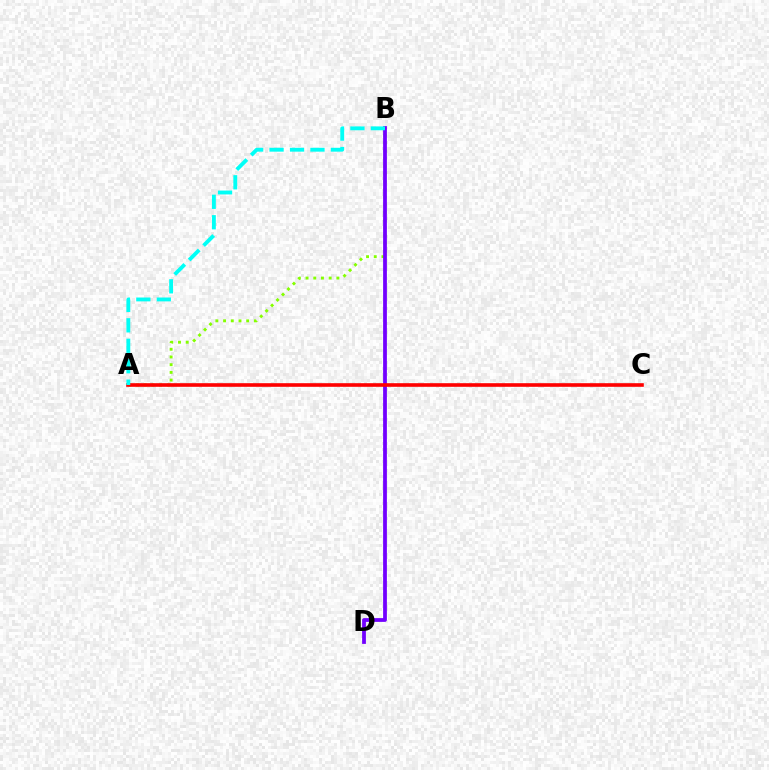{('A', 'B'): [{'color': '#84ff00', 'line_style': 'dotted', 'thickness': 2.09}, {'color': '#00fff6', 'line_style': 'dashed', 'thickness': 2.78}], ('B', 'D'): [{'color': '#7200ff', 'line_style': 'solid', 'thickness': 2.72}], ('A', 'C'): [{'color': '#ff0000', 'line_style': 'solid', 'thickness': 2.61}]}